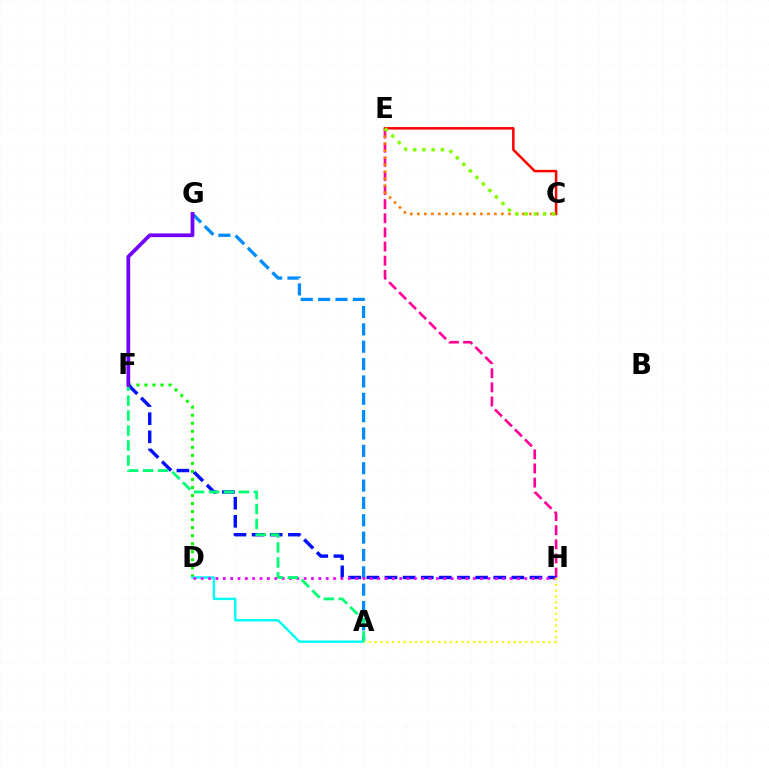{('E', 'H'): [{'color': '#ff0094', 'line_style': 'dashed', 'thickness': 1.92}], ('D', 'F'): [{'color': '#08ff00', 'line_style': 'dotted', 'thickness': 2.18}], ('A', 'G'): [{'color': '#008cff', 'line_style': 'dashed', 'thickness': 2.36}], ('F', 'H'): [{'color': '#0010ff', 'line_style': 'dashed', 'thickness': 2.46}], ('A', 'D'): [{'color': '#00fff6', 'line_style': 'solid', 'thickness': 1.73}], ('C', 'E'): [{'color': '#ff7c00', 'line_style': 'dotted', 'thickness': 1.9}, {'color': '#ff0000', 'line_style': 'solid', 'thickness': 1.8}, {'color': '#84ff00', 'line_style': 'dotted', 'thickness': 2.5}], ('D', 'H'): [{'color': '#ee00ff', 'line_style': 'dotted', 'thickness': 2.0}], ('A', 'F'): [{'color': '#00ff74', 'line_style': 'dashed', 'thickness': 2.03}], ('A', 'H'): [{'color': '#fcf500', 'line_style': 'dotted', 'thickness': 1.57}], ('F', 'G'): [{'color': '#7200ff', 'line_style': 'solid', 'thickness': 2.69}]}